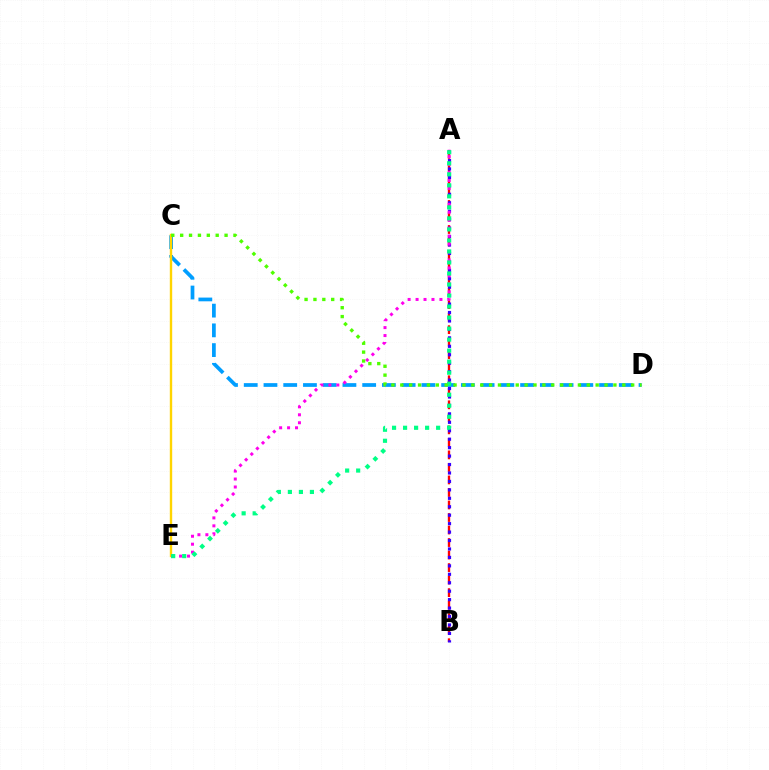{('A', 'B'): [{'color': '#ff0000', 'line_style': 'dashed', 'thickness': 1.7}, {'color': '#3700ff', 'line_style': 'dotted', 'thickness': 2.29}], ('C', 'D'): [{'color': '#009eff', 'line_style': 'dashed', 'thickness': 2.68}, {'color': '#4fff00', 'line_style': 'dotted', 'thickness': 2.41}], ('C', 'E'): [{'color': '#ffd500', 'line_style': 'solid', 'thickness': 1.72}], ('A', 'E'): [{'color': '#ff00ed', 'line_style': 'dotted', 'thickness': 2.16}, {'color': '#00ff86', 'line_style': 'dotted', 'thickness': 2.99}]}